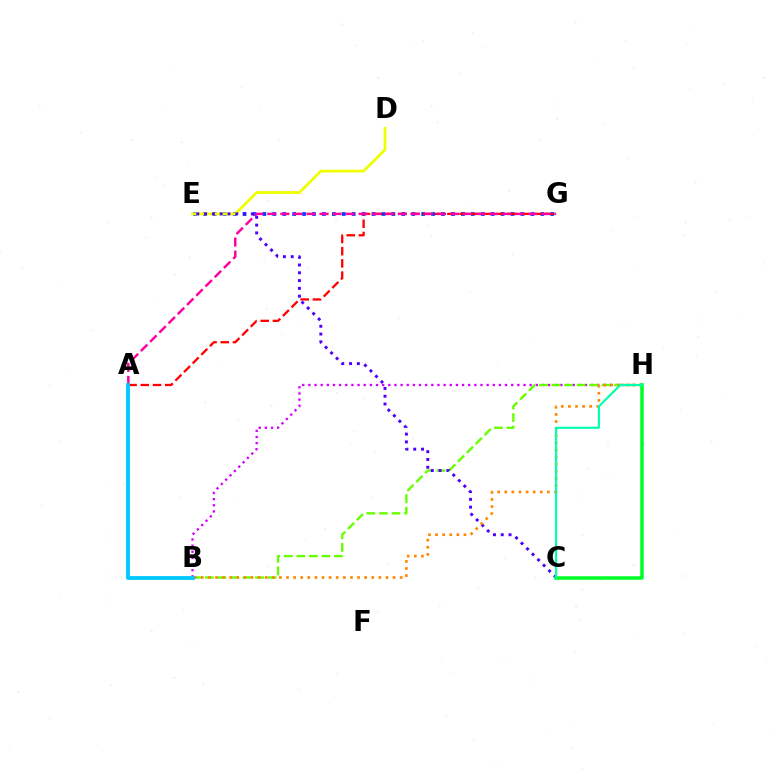{('E', 'G'): [{'color': '#003fff', 'line_style': 'dotted', 'thickness': 2.7}], ('B', 'H'): [{'color': '#d600ff', 'line_style': 'dotted', 'thickness': 1.67}, {'color': '#66ff00', 'line_style': 'dashed', 'thickness': 1.7}, {'color': '#ff8800', 'line_style': 'dotted', 'thickness': 1.93}], ('D', 'E'): [{'color': '#eeff00', 'line_style': 'solid', 'thickness': 2.0}], ('C', 'E'): [{'color': '#4f00ff', 'line_style': 'dotted', 'thickness': 2.12}], ('A', 'G'): [{'color': '#ff0000', 'line_style': 'dashed', 'thickness': 1.66}, {'color': '#ff00a0', 'line_style': 'dashed', 'thickness': 1.77}], ('C', 'H'): [{'color': '#00ff27', 'line_style': 'solid', 'thickness': 2.55}, {'color': '#00ffaf', 'line_style': 'solid', 'thickness': 1.54}], ('A', 'B'): [{'color': '#00c7ff', 'line_style': 'solid', 'thickness': 2.73}]}